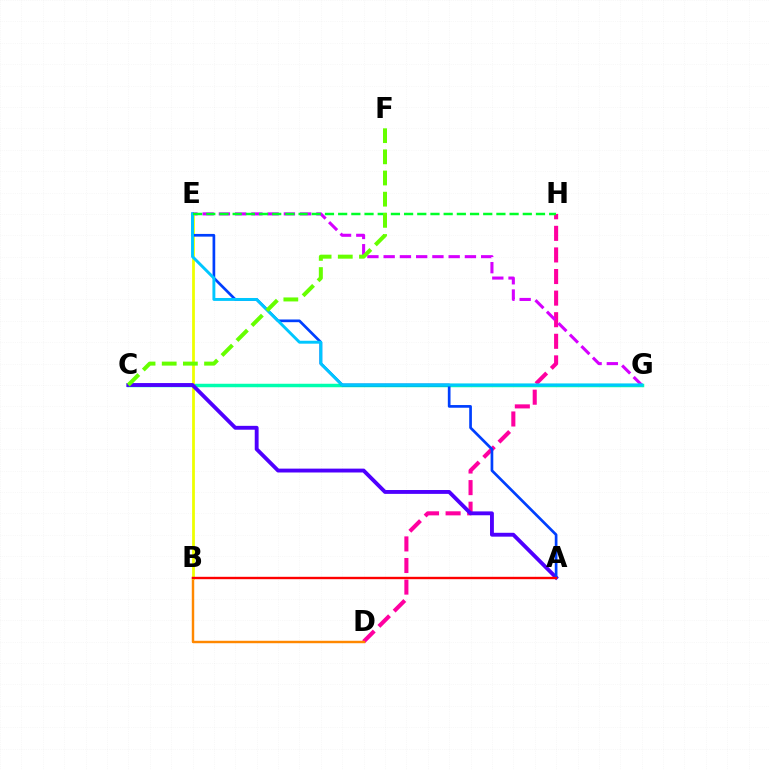{('D', 'H'): [{'color': '#ff00a0', 'line_style': 'dashed', 'thickness': 2.93}], ('B', 'D'): [{'color': '#ff8800', 'line_style': 'solid', 'thickness': 1.75}], ('E', 'G'): [{'color': '#d600ff', 'line_style': 'dashed', 'thickness': 2.21}, {'color': '#00c7ff', 'line_style': 'solid', 'thickness': 2.1}], ('C', 'G'): [{'color': '#00ffaf', 'line_style': 'solid', 'thickness': 2.5}], ('B', 'E'): [{'color': '#eeff00', 'line_style': 'solid', 'thickness': 2.0}], ('A', 'C'): [{'color': '#4f00ff', 'line_style': 'solid', 'thickness': 2.78}], ('A', 'E'): [{'color': '#003fff', 'line_style': 'solid', 'thickness': 1.94}], ('E', 'H'): [{'color': '#00ff27', 'line_style': 'dashed', 'thickness': 1.79}], ('C', 'F'): [{'color': '#66ff00', 'line_style': 'dashed', 'thickness': 2.88}], ('A', 'B'): [{'color': '#ff0000', 'line_style': 'solid', 'thickness': 1.71}]}